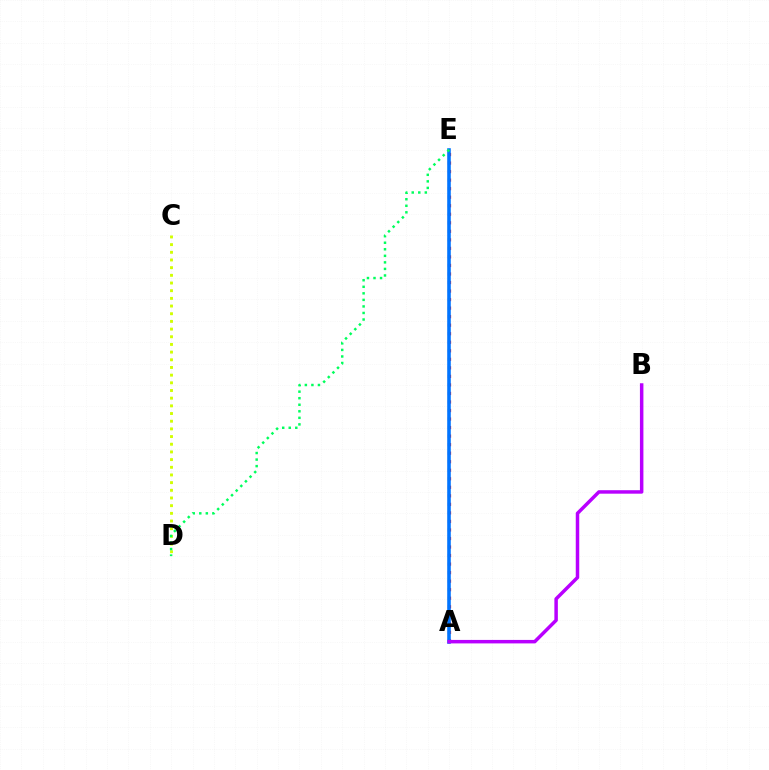{('A', 'E'): [{'color': '#ff0000', 'line_style': 'dotted', 'thickness': 2.32}, {'color': '#0074ff', 'line_style': 'solid', 'thickness': 2.58}], ('A', 'B'): [{'color': '#b900ff', 'line_style': 'solid', 'thickness': 2.51}], ('C', 'D'): [{'color': '#d1ff00', 'line_style': 'dotted', 'thickness': 2.09}], ('D', 'E'): [{'color': '#00ff5c', 'line_style': 'dotted', 'thickness': 1.78}]}